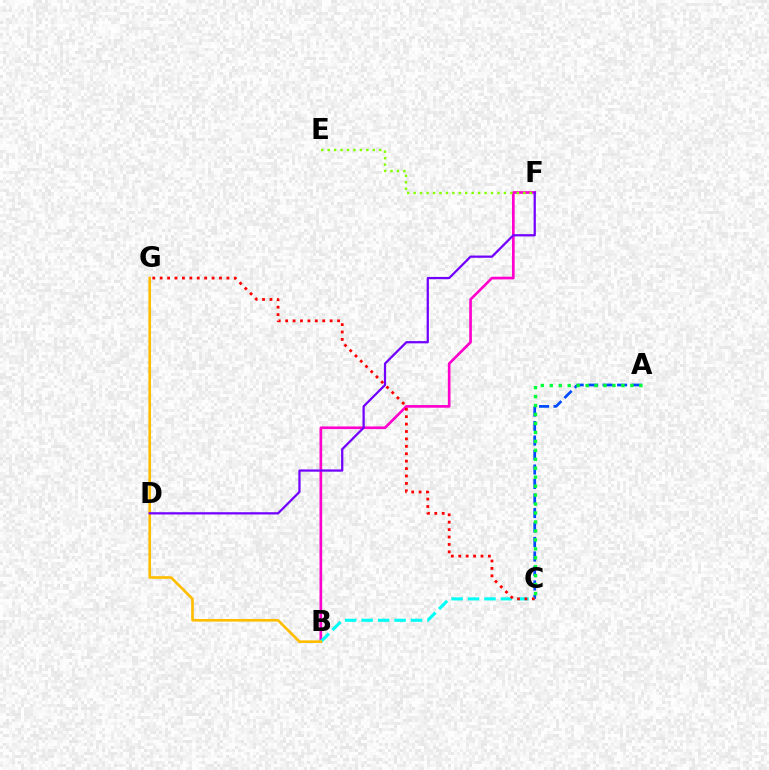{('B', 'F'): [{'color': '#ff00cf', 'line_style': 'solid', 'thickness': 1.92}], ('A', 'C'): [{'color': '#004bff', 'line_style': 'dashed', 'thickness': 1.97}, {'color': '#00ff39', 'line_style': 'dotted', 'thickness': 2.43}], ('B', 'C'): [{'color': '#00fff6', 'line_style': 'dashed', 'thickness': 2.24}], ('B', 'G'): [{'color': '#ffbd00', 'line_style': 'solid', 'thickness': 1.9}], ('D', 'F'): [{'color': '#7200ff', 'line_style': 'solid', 'thickness': 1.62}], ('E', 'F'): [{'color': '#84ff00', 'line_style': 'dotted', 'thickness': 1.75}], ('C', 'G'): [{'color': '#ff0000', 'line_style': 'dotted', 'thickness': 2.01}]}